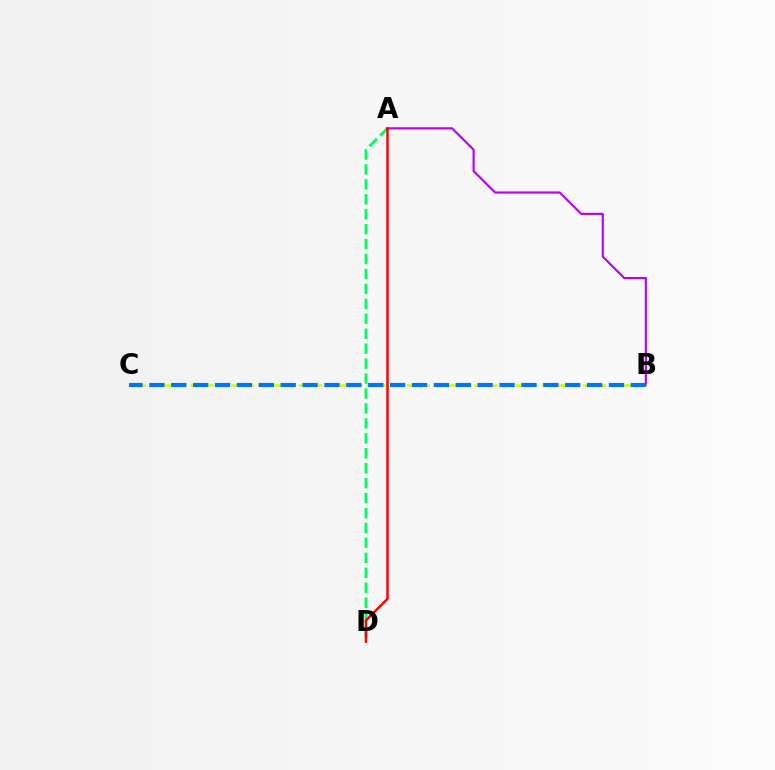{('A', 'D'): [{'color': '#00ff5c', 'line_style': 'dashed', 'thickness': 2.03}, {'color': '#ff0000', 'line_style': 'solid', 'thickness': 1.76}], ('A', 'B'): [{'color': '#b900ff', 'line_style': 'solid', 'thickness': 1.56}], ('B', 'C'): [{'color': '#d1ff00', 'line_style': 'dashed', 'thickness': 1.84}, {'color': '#0074ff', 'line_style': 'dashed', 'thickness': 2.97}]}